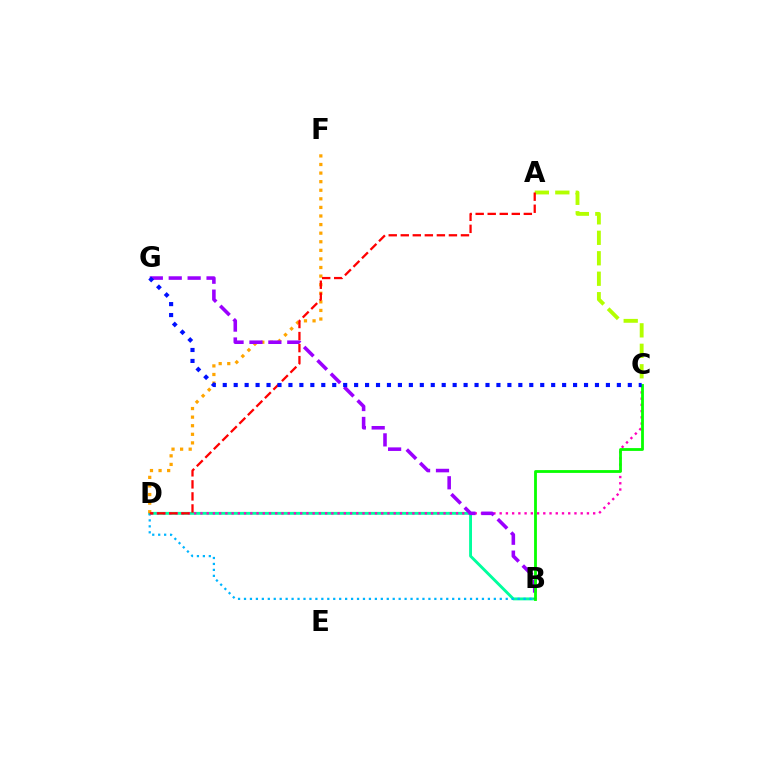{('B', 'D'): [{'color': '#00ff9d', 'line_style': 'solid', 'thickness': 2.07}, {'color': '#00b5ff', 'line_style': 'dotted', 'thickness': 1.62}], ('A', 'C'): [{'color': '#b3ff00', 'line_style': 'dashed', 'thickness': 2.78}], ('D', 'F'): [{'color': '#ffa500', 'line_style': 'dotted', 'thickness': 2.33}], ('C', 'D'): [{'color': '#ff00bd', 'line_style': 'dotted', 'thickness': 1.69}], ('B', 'G'): [{'color': '#9b00ff', 'line_style': 'dashed', 'thickness': 2.57}], ('A', 'D'): [{'color': '#ff0000', 'line_style': 'dashed', 'thickness': 1.64}], ('B', 'C'): [{'color': '#08ff00', 'line_style': 'solid', 'thickness': 2.03}], ('C', 'G'): [{'color': '#0010ff', 'line_style': 'dotted', 'thickness': 2.97}]}